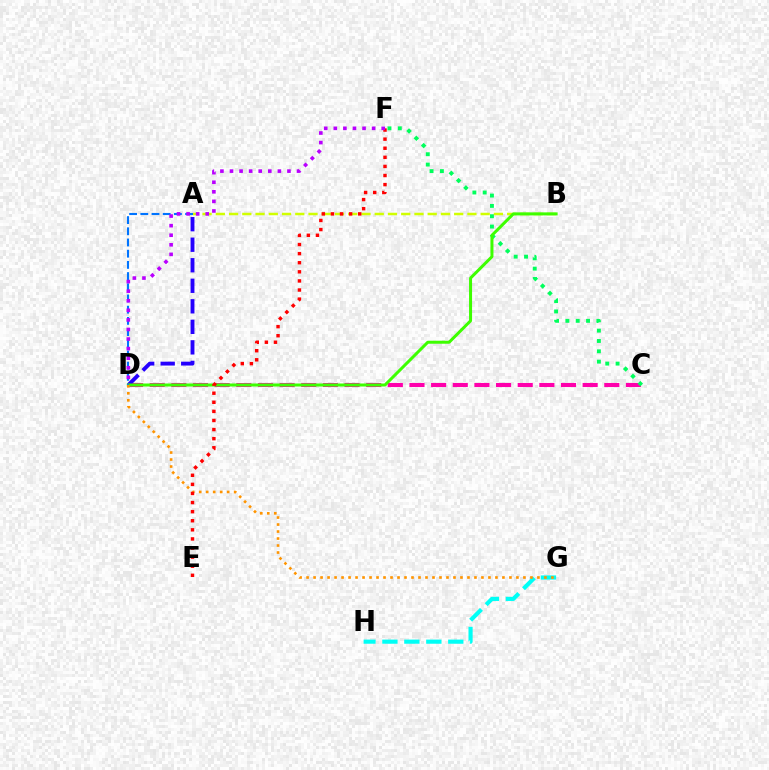{('A', 'B'): [{'color': '#d1ff00', 'line_style': 'dashed', 'thickness': 1.8}], ('C', 'D'): [{'color': '#ff00ac', 'line_style': 'dashed', 'thickness': 2.94}], ('A', 'D'): [{'color': '#2500ff', 'line_style': 'dashed', 'thickness': 2.79}, {'color': '#0074ff', 'line_style': 'dashed', 'thickness': 1.52}], ('C', 'F'): [{'color': '#00ff5c', 'line_style': 'dotted', 'thickness': 2.81}], ('B', 'D'): [{'color': '#3dff00', 'line_style': 'solid', 'thickness': 2.17}], ('G', 'H'): [{'color': '#00fff6', 'line_style': 'dashed', 'thickness': 2.98}], ('D', 'G'): [{'color': '#ff9400', 'line_style': 'dotted', 'thickness': 1.9}], ('E', 'F'): [{'color': '#ff0000', 'line_style': 'dotted', 'thickness': 2.47}], ('D', 'F'): [{'color': '#b900ff', 'line_style': 'dotted', 'thickness': 2.6}]}